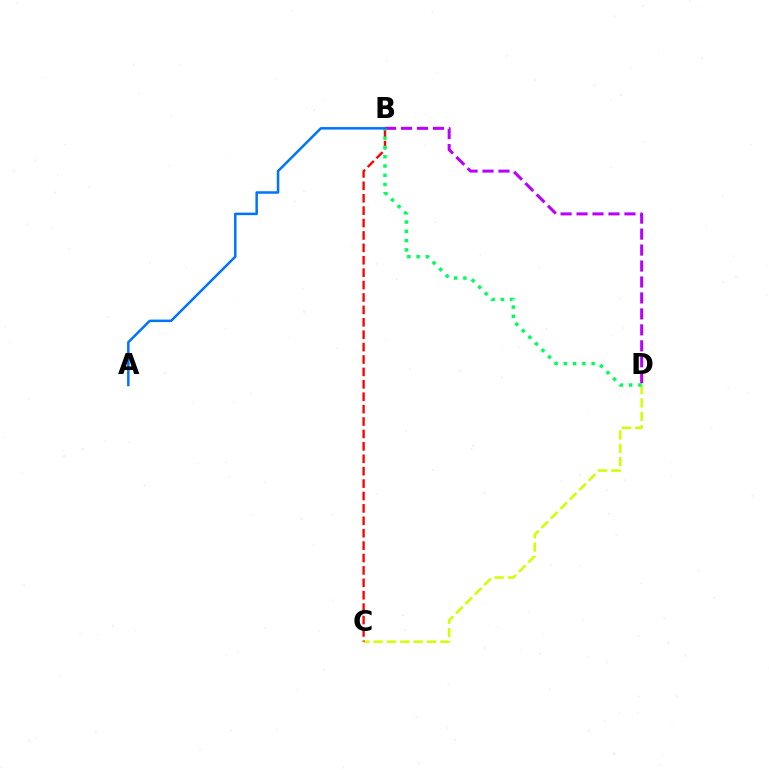{('C', 'D'): [{'color': '#d1ff00', 'line_style': 'dashed', 'thickness': 1.81}], ('B', 'D'): [{'color': '#b900ff', 'line_style': 'dashed', 'thickness': 2.17}, {'color': '#00ff5c', 'line_style': 'dotted', 'thickness': 2.52}], ('B', 'C'): [{'color': '#ff0000', 'line_style': 'dashed', 'thickness': 1.69}], ('A', 'B'): [{'color': '#0074ff', 'line_style': 'solid', 'thickness': 1.8}]}